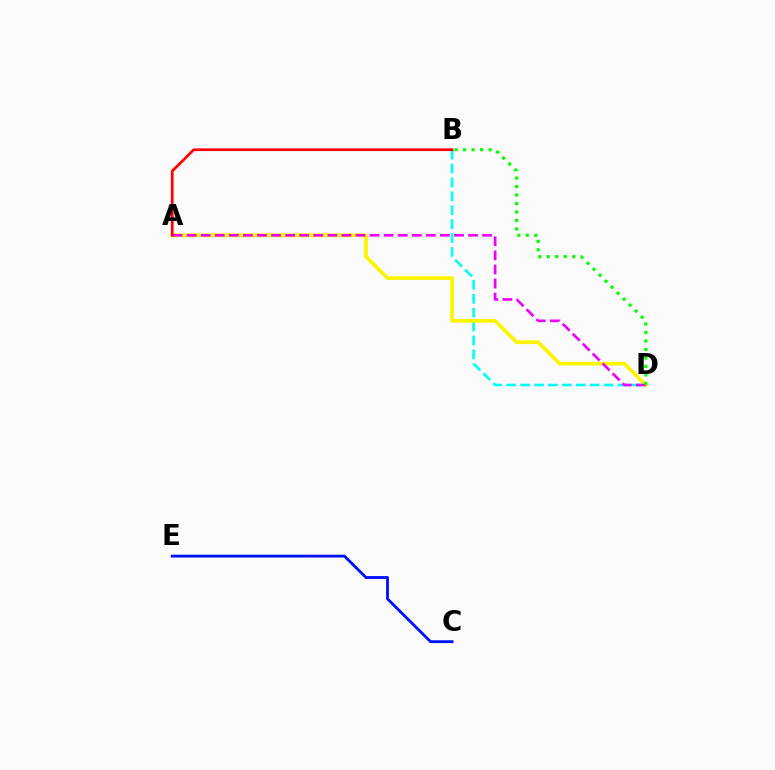{('C', 'E'): [{'color': '#0010ff', 'line_style': 'solid', 'thickness': 2.04}], ('B', 'D'): [{'color': '#00fff6', 'line_style': 'dashed', 'thickness': 1.89}, {'color': '#08ff00', 'line_style': 'dotted', 'thickness': 2.3}], ('A', 'D'): [{'color': '#fcf500', 'line_style': 'solid', 'thickness': 2.67}, {'color': '#ee00ff', 'line_style': 'dashed', 'thickness': 1.91}], ('A', 'B'): [{'color': '#ff0000', 'line_style': 'solid', 'thickness': 1.95}]}